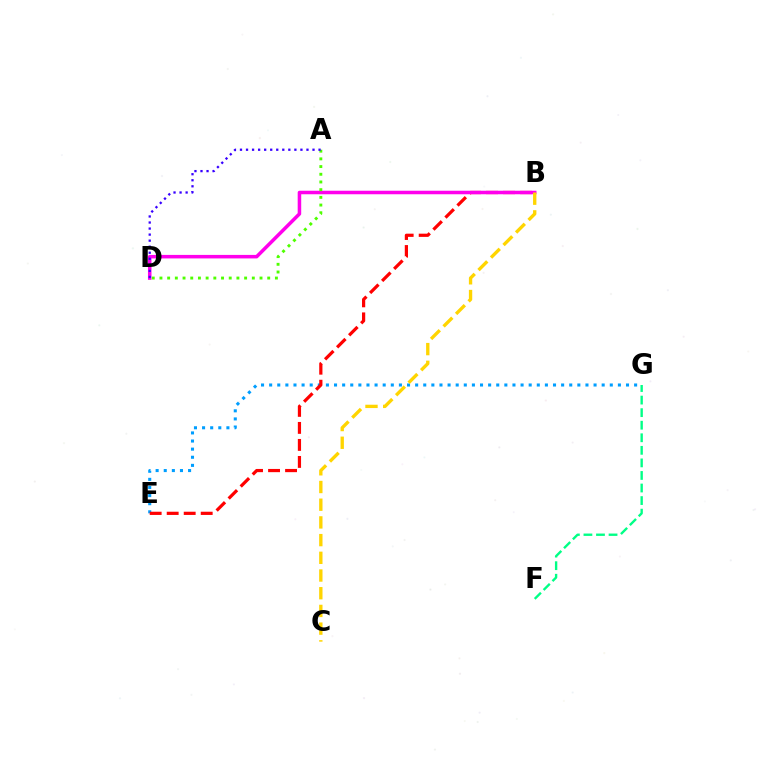{('E', 'G'): [{'color': '#009eff', 'line_style': 'dotted', 'thickness': 2.2}], ('F', 'G'): [{'color': '#00ff86', 'line_style': 'dashed', 'thickness': 1.71}], ('B', 'E'): [{'color': '#ff0000', 'line_style': 'dashed', 'thickness': 2.31}], ('B', 'D'): [{'color': '#ff00ed', 'line_style': 'solid', 'thickness': 2.54}], ('A', 'D'): [{'color': '#4fff00', 'line_style': 'dotted', 'thickness': 2.09}, {'color': '#3700ff', 'line_style': 'dotted', 'thickness': 1.64}], ('B', 'C'): [{'color': '#ffd500', 'line_style': 'dashed', 'thickness': 2.4}]}